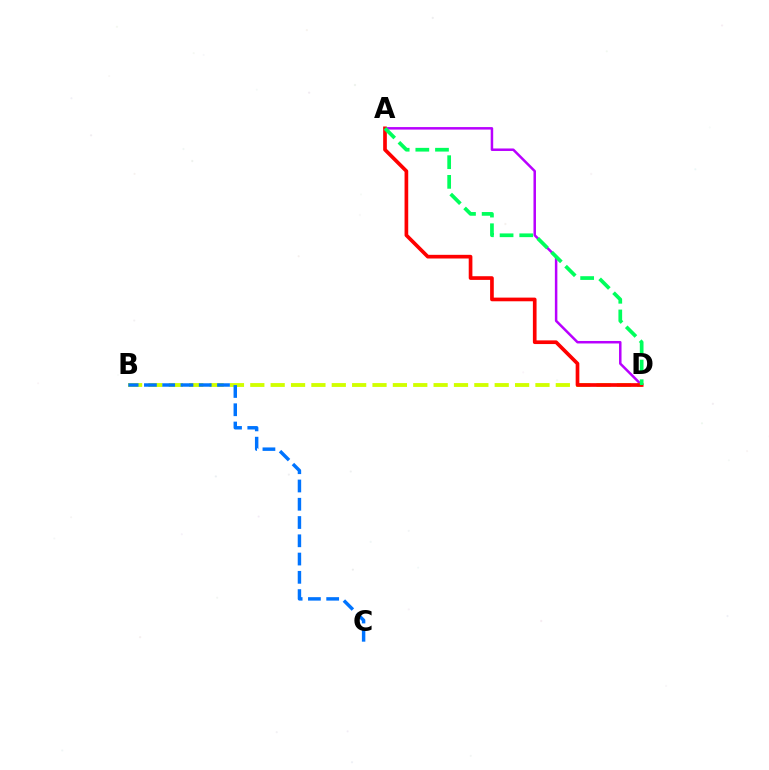{('A', 'D'): [{'color': '#b900ff', 'line_style': 'solid', 'thickness': 1.8}, {'color': '#ff0000', 'line_style': 'solid', 'thickness': 2.65}, {'color': '#00ff5c', 'line_style': 'dashed', 'thickness': 2.67}], ('B', 'D'): [{'color': '#d1ff00', 'line_style': 'dashed', 'thickness': 2.77}], ('B', 'C'): [{'color': '#0074ff', 'line_style': 'dashed', 'thickness': 2.48}]}